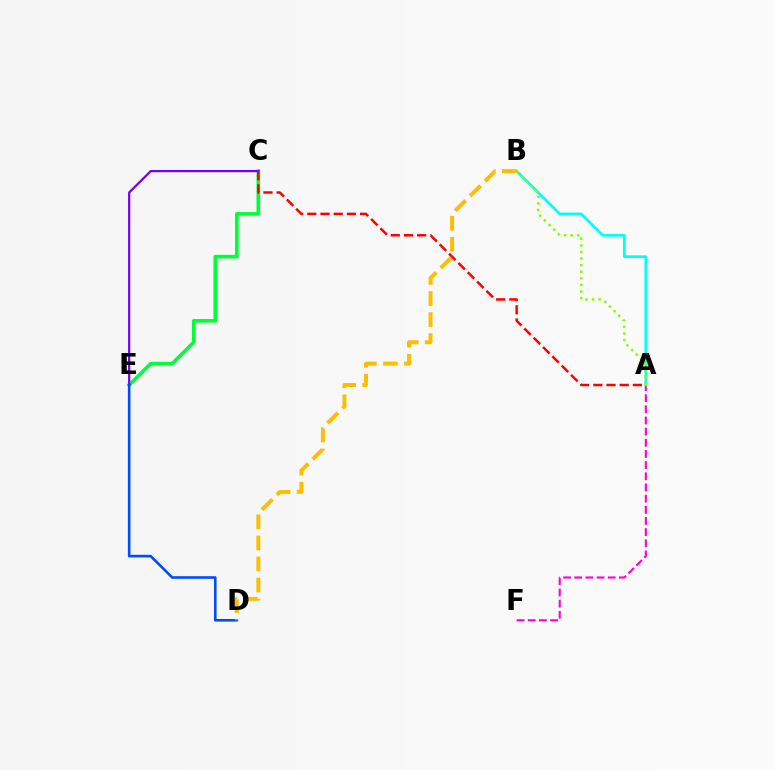{('C', 'E'): [{'color': '#00ff39', 'line_style': 'solid', 'thickness': 2.63}, {'color': '#7200ff', 'line_style': 'solid', 'thickness': 1.59}], ('A', 'F'): [{'color': '#ff00cf', 'line_style': 'dashed', 'thickness': 1.52}], ('A', 'B'): [{'color': '#00fff6', 'line_style': 'solid', 'thickness': 1.95}, {'color': '#84ff00', 'line_style': 'dotted', 'thickness': 1.79}], ('D', 'E'): [{'color': '#004bff', 'line_style': 'solid', 'thickness': 1.87}], ('B', 'D'): [{'color': '#ffbd00', 'line_style': 'dashed', 'thickness': 2.86}], ('A', 'C'): [{'color': '#ff0000', 'line_style': 'dashed', 'thickness': 1.79}]}